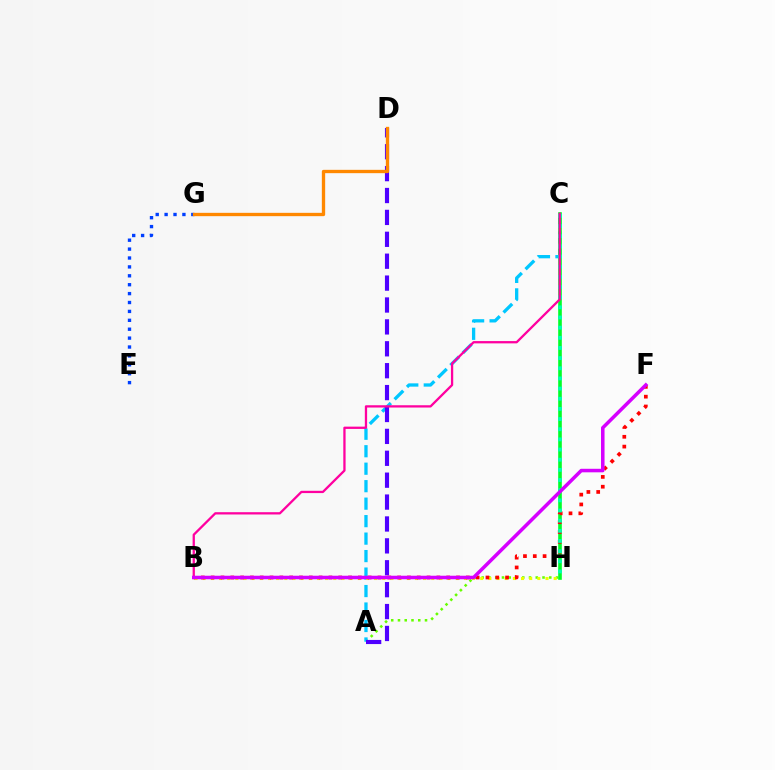{('E', 'G'): [{'color': '#003fff', 'line_style': 'dotted', 'thickness': 2.42}], ('A', 'H'): [{'color': '#66ff00', 'line_style': 'dotted', 'thickness': 1.84}], ('A', 'C'): [{'color': '#00c7ff', 'line_style': 'dashed', 'thickness': 2.37}], ('B', 'H'): [{'color': '#eeff00', 'line_style': 'dotted', 'thickness': 2.22}], ('C', 'H'): [{'color': '#00ff27', 'line_style': 'solid', 'thickness': 2.6}, {'color': '#00ffaf', 'line_style': 'dotted', 'thickness': 2.76}], ('A', 'D'): [{'color': '#4f00ff', 'line_style': 'dashed', 'thickness': 2.97}], ('B', 'F'): [{'color': '#ff0000', 'line_style': 'dotted', 'thickness': 2.67}, {'color': '#d600ff', 'line_style': 'solid', 'thickness': 2.54}], ('D', 'G'): [{'color': '#ff8800', 'line_style': 'solid', 'thickness': 2.39}], ('B', 'C'): [{'color': '#ff00a0', 'line_style': 'solid', 'thickness': 1.65}]}